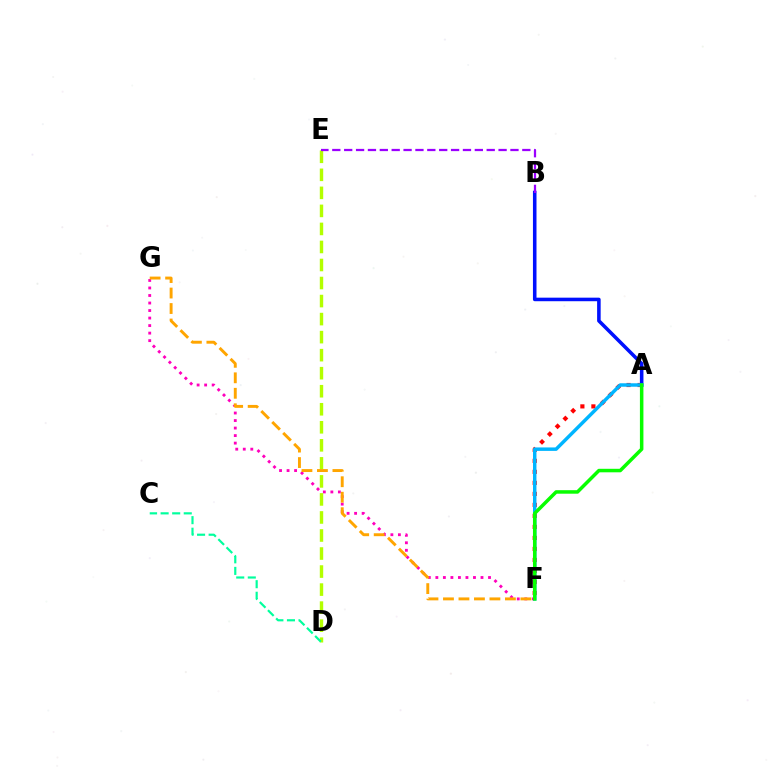{('F', 'G'): [{'color': '#ff00bd', 'line_style': 'dotted', 'thickness': 2.04}, {'color': '#ffa500', 'line_style': 'dashed', 'thickness': 2.1}], ('D', 'E'): [{'color': '#b3ff00', 'line_style': 'dashed', 'thickness': 2.45}], ('A', 'F'): [{'color': '#ff0000', 'line_style': 'dotted', 'thickness': 2.99}, {'color': '#00b5ff', 'line_style': 'solid', 'thickness': 2.49}, {'color': '#08ff00', 'line_style': 'solid', 'thickness': 2.52}], ('A', 'B'): [{'color': '#0010ff', 'line_style': 'solid', 'thickness': 2.56}], ('C', 'D'): [{'color': '#00ff9d', 'line_style': 'dashed', 'thickness': 1.57}], ('B', 'E'): [{'color': '#9b00ff', 'line_style': 'dashed', 'thickness': 1.61}]}